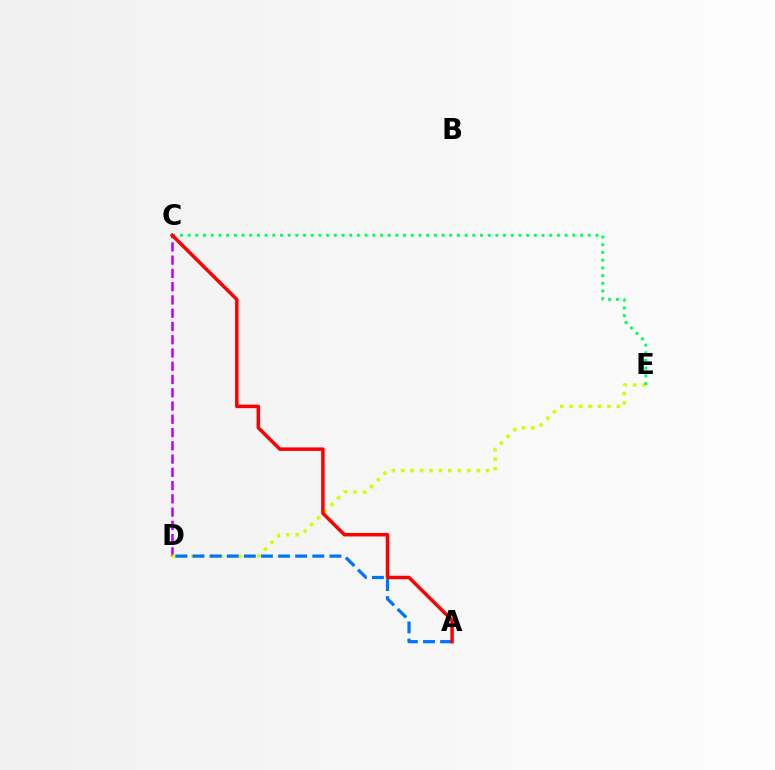{('C', 'D'): [{'color': '#b900ff', 'line_style': 'dashed', 'thickness': 1.8}], ('D', 'E'): [{'color': '#d1ff00', 'line_style': 'dotted', 'thickness': 2.56}], ('C', 'E'): [{'color': '#00ff5c', 'line_style': 'dotted', 'thickness': 2.09}], ('A', 'D'): [{'color': '#0074ff', 'line_style': 'dashed', 'thickness': 2.32}], ('A', 'C'): [{'color': '#ff0000', 'line_style': 'solid', 'thickness': 2.52}]}